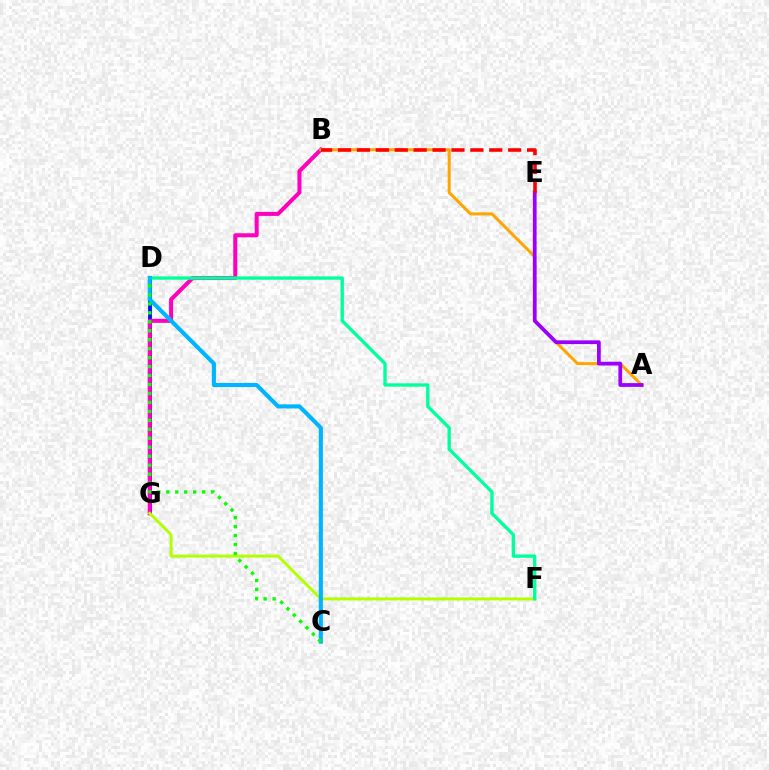{('D', 'G'): [{'color': '#0010ff', 'line_style': 'solid', 'thickness': 2.78}], ('B', 'G'): [{'color': '#ff00bd', 'line_style': 'solid', 'thickness': 2.89}], ('F', 'G'): [{'color': '#b3ff00', 'line_style': 'solid', 'thickness': 2.12}], ('A', 'B'): [{'color': '#ffa500', 'line_style': 'solid', 'thickness': 2.16}], ('D', 'F'): [{'color': '#00ff9d', 'line_style': 'solid', 'thickness': 2.4}], ('A', 'E'): [{'color': '#9b00ff', 'line_style': 'solid', 'thickness': 2.71}], ('B', 'E'): [{'color': '#ff0000', 'line_style': 'dashed', 'thickness': 2.57}], ('C', 'D'): [{'color': '#00b5ff', 'line_style': 'solid', 'thickness': 2.96}, {'color': '#08ff00', 'line_style': 'dotted', 'thickness': 2.44}]}